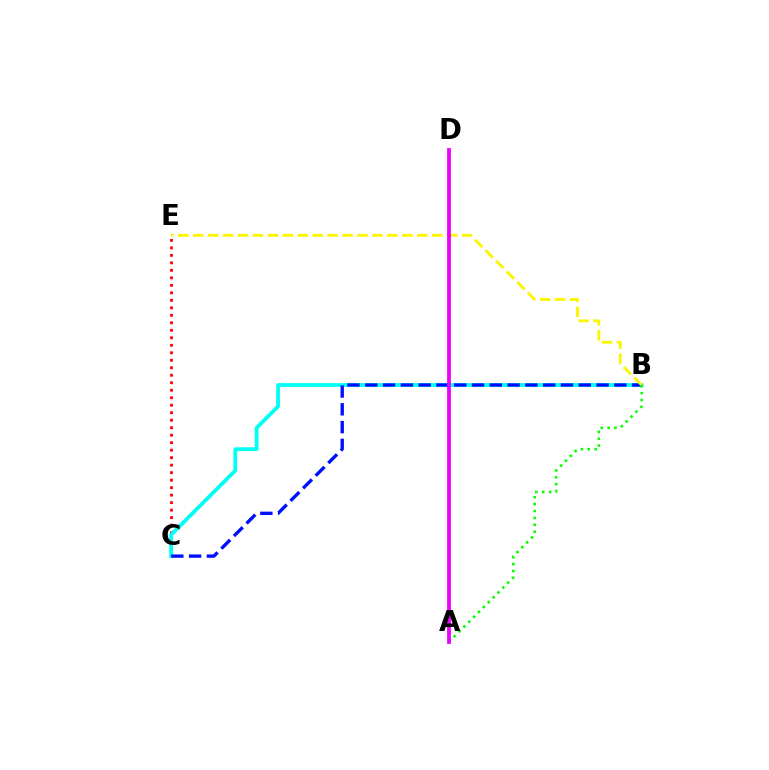{('C', 'E'): [{'color': '#ff0000', 'line_style': 'dotted', 'thickness': 2.04}], ('B', 'C'): [{'color': '#00fff6', 'line_style': 'solid', 'thickness': 2.72}, {'color': '#0010ff', 'line_style': 'dashed', 'thickness': 2.42}], ('B', 'E'): [{'color': '#fcf500', 'line_style': 'dashed', 'thickness': 2.03}], ('A', 'B'): [{'color': '#08ff00', 'line_style': 'dotted', 'thickness': 1.87}], ('A', 'D'): [{'color': '#ee00ff', 'line_style': 'solid', 'thickness': 2.73}]}